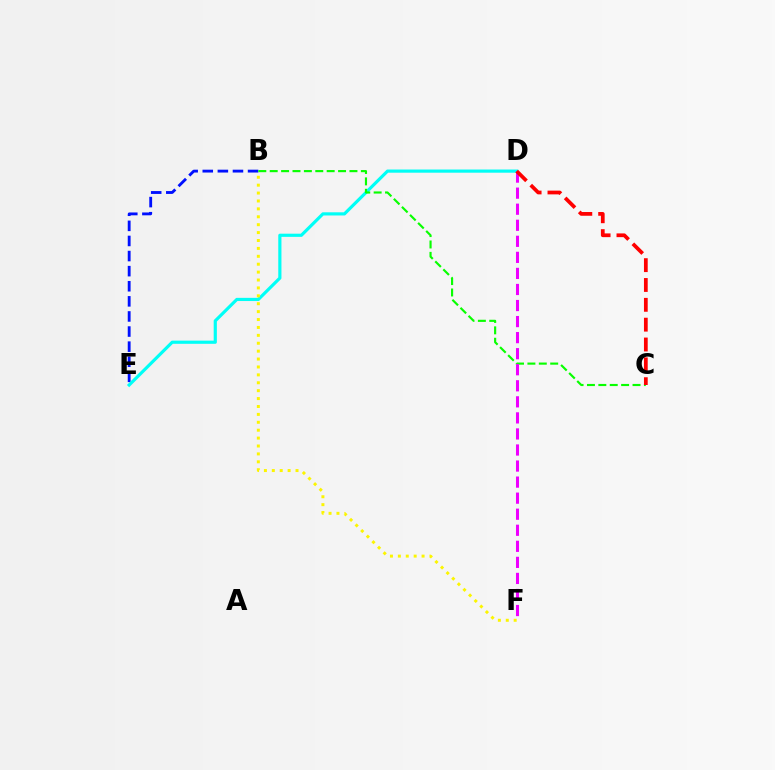{('B', 'E'): [{'color': '#0010ff', 'line_style': 'dashed', 'thickness': 2.05}], ('D', 'E'): [{'color': '#00fff6', 'line_style': 'solid', 'thickness': 2.28}], ('B', 'C'): [{'color': '#08ff00', 'line_style': 'dashed', 'thickness': 1.55}], ('D', 'F'): [{'color': '#ee00ff', 'line_style': 'dashed', 'thickness': 2.18}], ('B', 'F'): [{'color': '#fcf500', 'line_style': 'dotted', 'thickness': 2.15}], ('C', 'D'): [{'color': '#ff0000', 'line_style': 'dashed', 'thickness': 2.7}]}